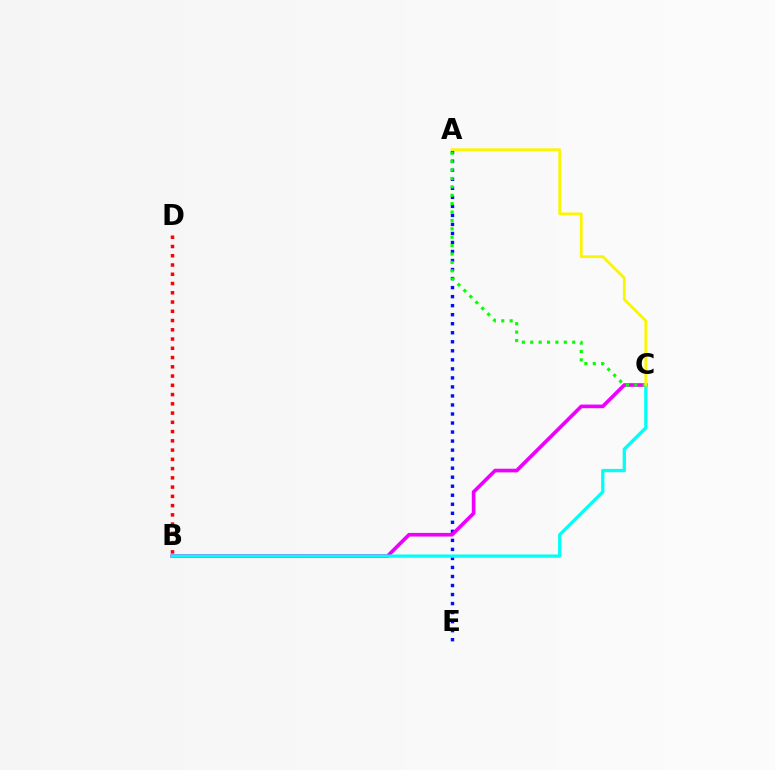{('A', 'E'): [{'color': '#0010ff', 'line_style': 'dotted', 'thickness': 2.45}], ('B', 'C'): [{'color': '#ee00ff', 'line_style': 'solid', 'thickness': 2.63}, {'color': '#00fff6', 'line_style': 'solid', 'thickness': 2.37}], ('A', 'C'): [{'color': '#08ff00', 'line_style': 'dotted', 'thickness': 2.28}, {'color': '#fcf500', 'line_style': 'solid', 'thickness': 2.02}], ('B', 'D'): [{'color': '#ff0000', 'line_style': 'dotted', 'thickness': 2.51}]}